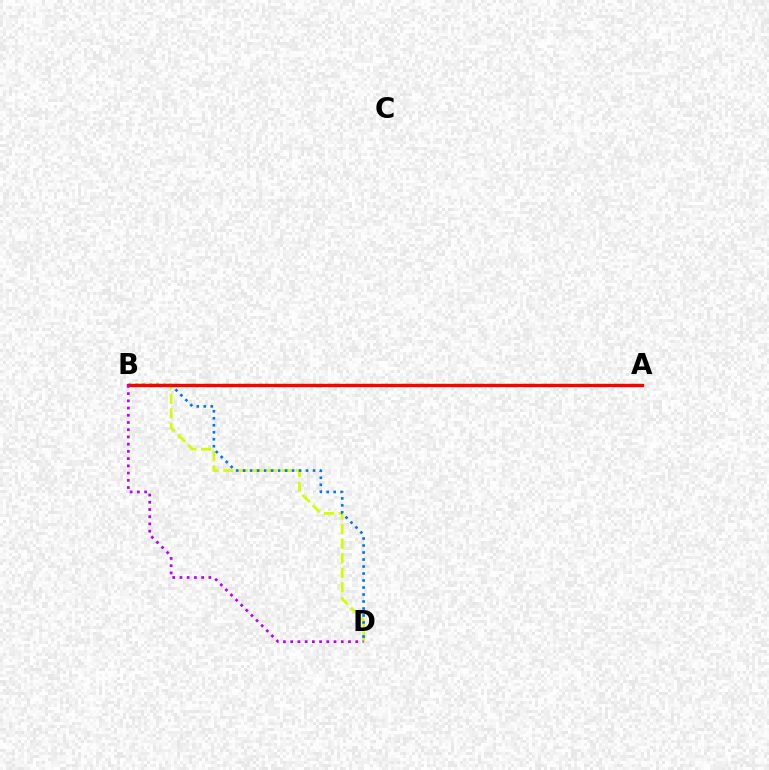{('A', 'B'): [{'color': '#00ff5c', 'line_style': 'dashed', 'thickness': 2.42}, {'color': '#ff0000', 'line_style': 'solid', 'thickness': 2.39}], ('B', 'D'): [{'color': '#d1ff00', 'line_style': 'dashed', 'thickness': 1.98}, {'color': '#0074ff', 'line_style': 'dotted', 'thickness': 1.9}, {'color': '#b900ff', 'line_style': 'dotted', 'thickness': 1.96}]}